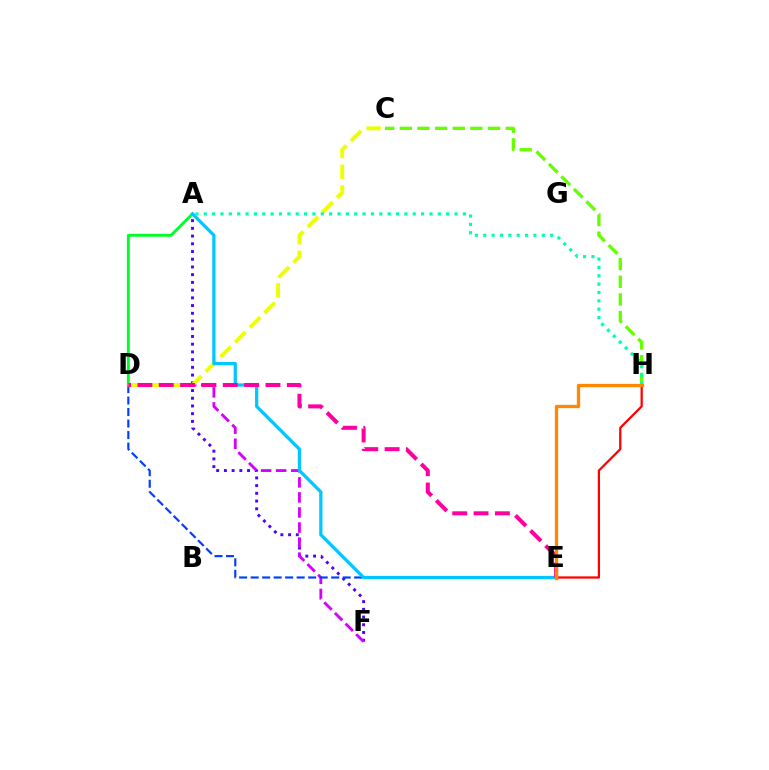{('A', 'F'): [{'color': '#4f00ff', 'line_style': 'dotted', 'thickness': 2.1}], ('D', 'F'): [{'color': '#d600ff', 'line_style': 'dashed', 'thickness': 2.04}], ('D', 'E'): [{'color': '#003fff', 'line_style': 'dashed', 'thickness': 1.56}, {'color': '#ff00a0', 'line_style': 'dashed', 'thickness': 2.9}], ('E', 'H'): [{'color': '#ff0000', 'line_style': 'solid', 'thickness': 1.62}, {'color': '#ff8800', 'line_style': 'solid', 'thickness': 2.38}], ('C', 'H'): [{'color': '#66ff00', 'line_style': 'dashed', 'thickness': 2.4}], ('A', 'D'): [{'color': '#00ff27', 'line_style': 'solid', 'thickness': 2.08}], ('C', 'D'): [{'color': '#eeff00', 'line_style': 'dashed', 'thickness': 2.82}], ('A', 'E'): [{'color': '#00c7ff', 'line_style': 'solid', 'thickness': 2.34}], ('A', 'H'): [{'color': '#00ffaf', 'line_style': 'dotted', 'thickness': 2.27}]}